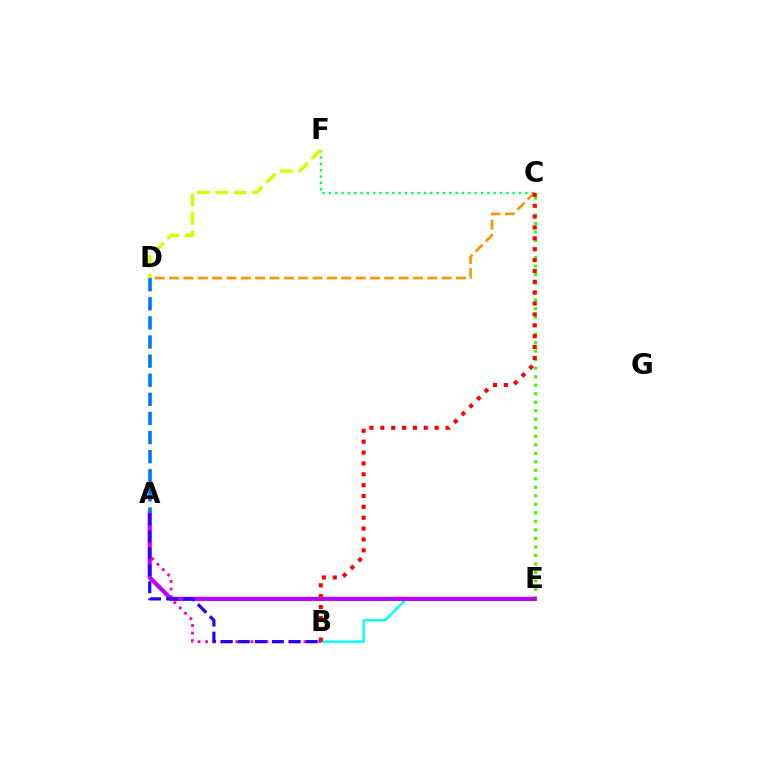{('C', 'E'): [{'color': '#3dff00', 'line_style': 'dotted', 'thickness': 2.31}], ('B', 'E'): [{'color': '#00fff6', 'line_style': 'solid', 'thickness': 1.74}], ('C', 'D'): [{'color': '#ff9400', 'line_style': 'dashed', 'thickness': 1.95}], ('A', 'E'): [{'color': '#b900ff', 'line_style': 'solid', 'thickness': 2.98}], ('A', 'B'): [{'color': '#ff00ac', 'line_style': 'dotted', 'thickness': 2.05}, {'color': '#2500ff', 'line_style': 'dashed', 'thickness': 2.31}], ('C', 'F'): [{'color': '#00ff5c', 'line_style': 'dotted', 'thickness': 1.72}], ('A', 'D'): [{'color': '#0074ff', 'line_style': 'dashed', 'thickness': 2.6}], ('D', 'F'): [{'color': '#d1ff00', 'line_style': 'dashed', 'thickness': 2.5}], ('B', 'C'): [{'color': '#ff0000', 'line_style': 'dotted', 'thickness': 2.95}]}